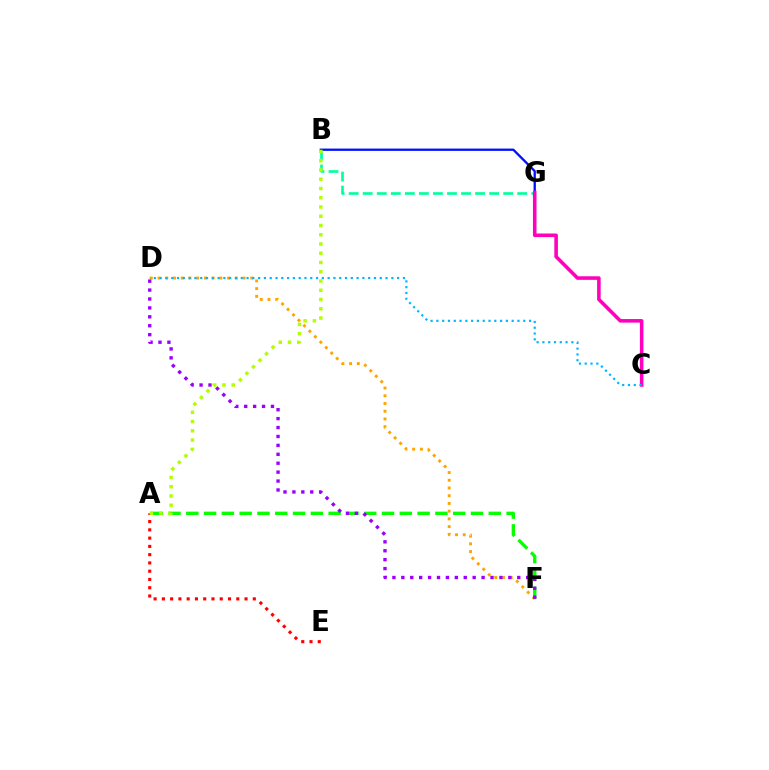{('B', 'G'): [{'color': '#0010ff', 'line_style': 'solid', 'thickness': 1.67}, {'color': '#00ff9d', 'line_style': 'dashed', 'thickness': 1.91}], ('A', 'F'): [{'color': '#08ff00', 'line_style': 'dashed', 'thickness': 2.42}], ('C', 'G'): [{'color': '#ff00bd', 'line_style': 'solid', 'thickness': 2.56}], ('D', 'F'): [{'color': '#ffa500', 'line_style': 'dotted', 'thickness': 2.1}, {'color': '#9b00ff', 'line_style': 'dotted', 'thickness': 2.42}], ('A', 'E'): [{'color': '#ff0000', 'line_style': 'dotted', 'thickness': 2.25}], ('C', 'D'): [{'color': '#00b5ff', 'line_style': 'dotted', 'thickness': 1.57}], ('A', 'B'): [{'color': '#b3ff00', 'line_style': 'dotted', 'thickness': 2.51}]}